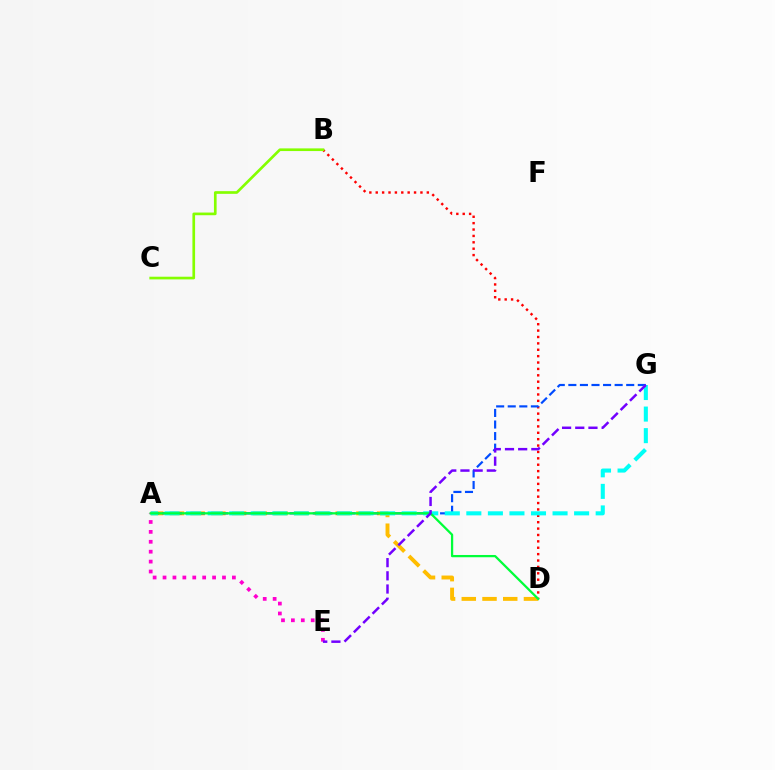{('A', 'D'): [{'color': '#ffbd00', 'line_style': 'dashed', 'thickness': 2.82}, {'color': '#00ff39', 'line_style': 'solid', 'thickness': 1.63}], ('B', 'D'): [{'color': '#ff0000', 'line_style': 'dotted', 'thickness': 1.74}], ('A', 'G'): [{'color': '#004bff', 'line_style': 'dashed', 'thickness': 1.57}, {'color': '#00fff6', 'line_style': 'dashed', 'thickness': 2.93}], ('A', 'E'): [{'color': '#ff00cf', 'line_style': 'dotted', 'thickness': 2.69}], ('B', 'C'): [{'color': '#84ff00', 'line_style': 'solid', 'thickness': 1.92}], ('E', 'G'): [{'color': '#7200ff', 'line_style': 'dashed', 'thickness': 1.79}]}